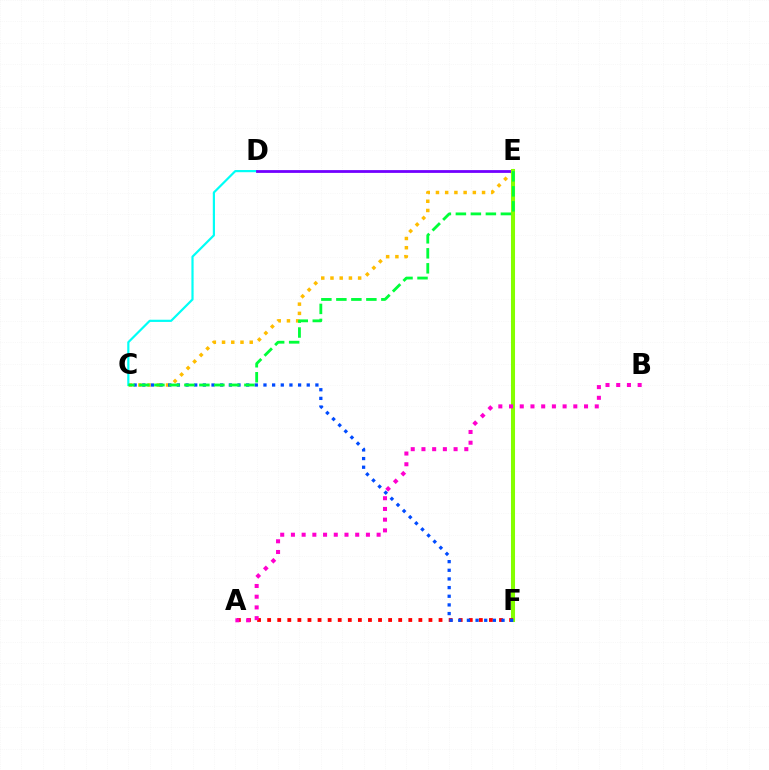{('C', 'E'): [{'color': '#ffbd00', 'line_style': 'dotted', 'thickness': 2.51}, {'color': '#00ff39', 'line_style': 'dashed', 'thickness': 2.04}], ('C', 'D'): [{'color': '#00fff6', 'line_style': 'solid', 'thickness': 1.58}], ('D', 'E'): [{'color': '#7200ff', 'line_style': 'solid', 'thickness': 2.0}], ('E', 'F'): [{'color': '#84ff00', 'line_style': 'solid', 'thickness': 2.92}], ('A', 'F'): [{'color': '#ff0000', 'line_style': 'dotted', 'thickness': 2.74}], ('C', 'F'): [{'color': '#004bff', 'line_style': 'dotted', 'thickness': 2.35}], ('A', 'B'): [{'color': '#ff00cf', 'line_style': 'dotted', 'thickness': 2.91}]}